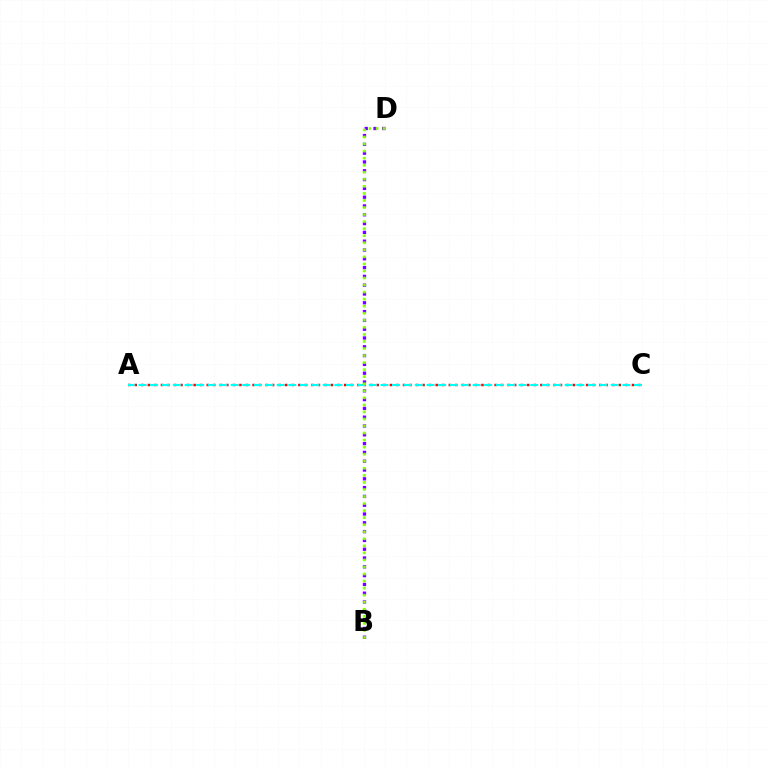{('B', 'D'): [{'color': '#7200ff', 'line_style': 'dotted', 'thickness': 2.39}, {'color': '#84ff00', 'line_style': 'dotted', 'thickness': 1.92}], ('A', 'C'): [{'color': '#ff0000', 'line_style': 'dotted', 'thickness': 1.78}, {'color': '#00fff6', 'line_style': 'dashed', 'thickness': 1.56}]}